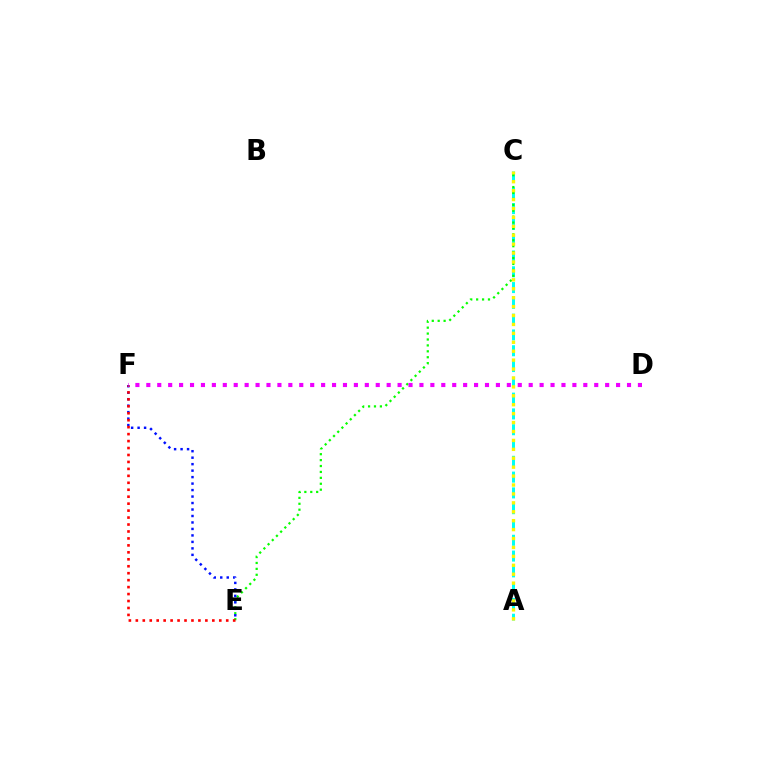{('A', 'C'): [{'color': '#00fff6', 'line_style': 'dashed', 'thickness': 2.15}, {'color': '#fcf500', 'line_style': 'dotted', 'thickness': 2.42}], ('C', 'E'): [{'color': '#08ff00', 'line_style': 'dotted', 'thickness': 1.61}], ('E', 'F'): [{'color': '#0010ff', 'line_style': 'dotted', 'thickness': 1.76}, {'color': '#ff0000', 'line_style': 'dotted', 'thickness': 1.89}], ('D', 'F'): [{'color': '#ee00ff', 'line_style': 'dotted', 'thickness': 2.97}]}